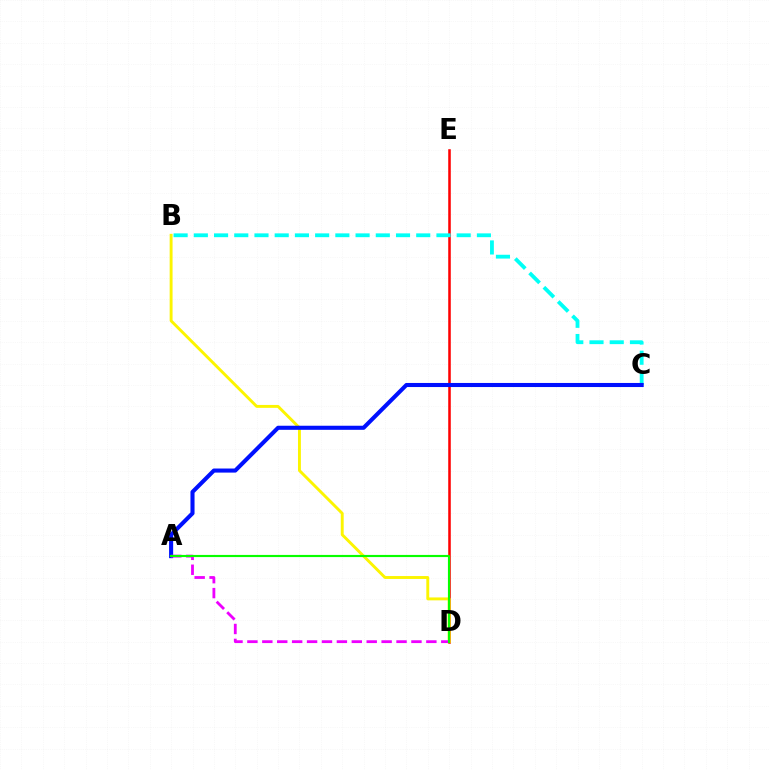{('D', 'E'): [{'color': '#ff0000', 'line_style': 'solid', 'thickness': 1.83}], ('B', 'D'): [{'color': '#fcf500', 'line_style': 'solid', 'thickness': 2.09}], ('B', 'C'): [{'color': '#00fff6', 'line_style': 'dashed', 'thickness': 2.75}], ('A', 'C'): [{'color': '#0010ff', 'line_style': 'solid', 'thickness': 2.93}], ('A', 'D'): [{'color': '#ee00ff', 'line_style': 'dashed', 'thickness': 2.03}, {'color': '#08ff00', 'line_style': 'solid', 'thickness': 1.55}]}